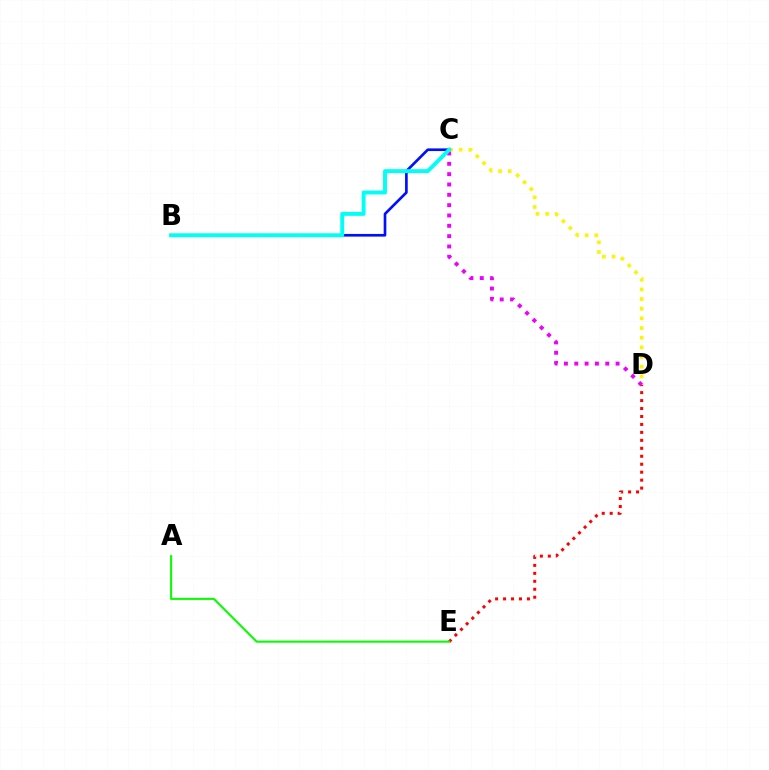{('D', 'E'): [{'color': '#ff0000', 'line_style': 'dotted', 'thickness': 2.16}], ('C', 'D'): [{'color': '#fcf500', 'line_style': 'dotted', 'thickness': 2.63}, {'color': '#ee00ff', 'line_style': 'dotted', 'thickness': 2.81}], ('A', 'E'): [{'color': '#08ff00', 'line_style': 'solid', 'thickness': 1.5}], ('B', 'C'): [{'color': '#0010ff', 'line_style': 'solid', 'thickness': 1.92}, {'color': '#00fff6', 'line_style': 'solid', 'thickness': 2.81}]}